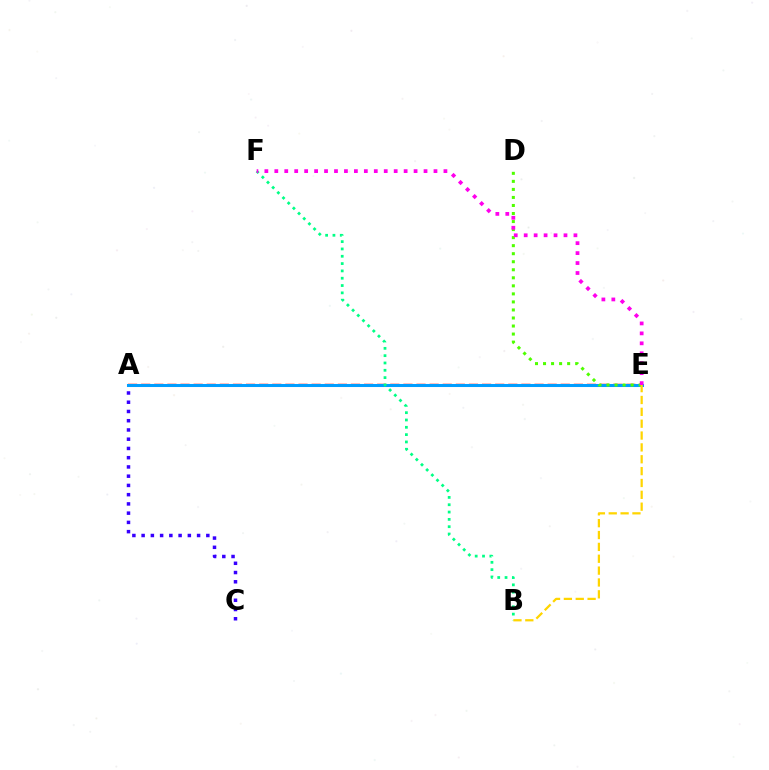{('A', 'C'): [{'color': '#3700ff', 'line_style': 'dotted', 'thickness': 2.51}], ('A', 'E'): [{'color': '#ff0000', 'line_style': 'dashed', 'thickness': 1.78}, {'color': '#009eff', 'line_style': 'solid', 'thickness': 2.19}], ('D', 'E'): [{'color': '#4fff00', 'line_style': 'dotted', 'thickness': 2.18}], ('B', 'F'): [{'color': '#00ff86', 'line_style': 'dotted', 'thickness': 1.99}], ('B', 'E'): [{'color': '#ffd500', 'line_style': 'dashed', 'thickness': 1.61}], ('E', 'F'): [{'color': '#ff00ed', 'line_style': 'dotted', 'thickness': 2.7}]}